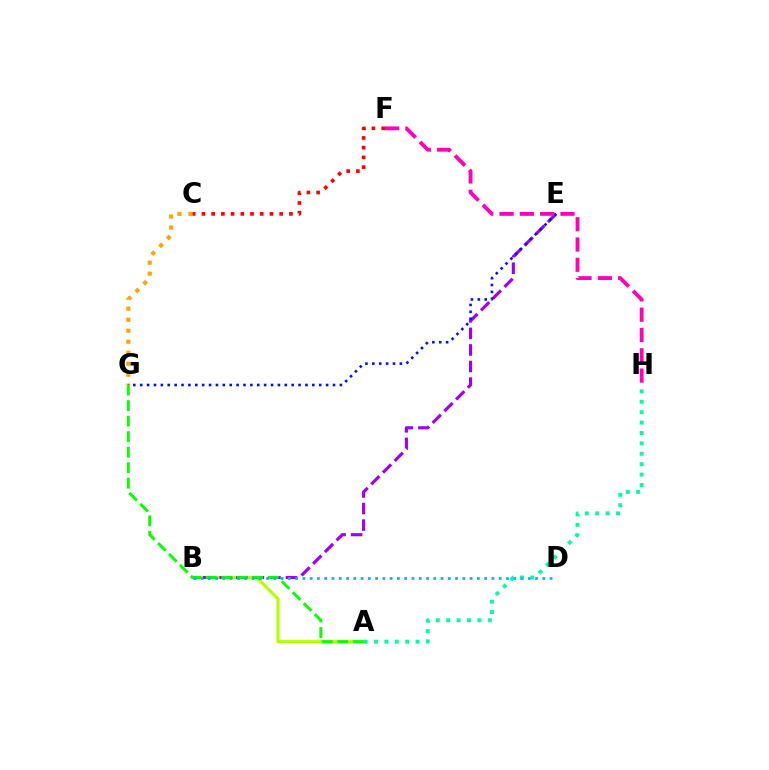{('A', 'B'): [{'color': '#b3ff00', 'line_style': 'solid', 'thickness': 2.21}], ('A', 'H'): [{'color': '#00ff9d', 'line_style': 'dotted', 'thickness': 2.83}], ('C', 'G'): [{'color': '#ffa500', 'line_style': 'dotted', 'thickness': 2.99}], ('C', 'F'): [{'color': '#ff0000', 'line_style': 'dotted', 'thickness': 2.64}], ('B', 'E'): [{'color': '#9b00ff', 'line_style': 'dashed', 'thickness': 2.25}], ('E', 'G'): [{'color': '#0010ff', 'line_style': 'dotted', 'thickness': 1.87}], ('A', 'G'): [{'color': '#08ff00', 'line_style': 'dashed', 'thickness': 2.11}], ('B', 'D'): [{'color': '#00b5ff', 'line_style': 'dotted', 'thickness': 1.98}], ('F', 'H'): [{'color': '#ff00bd', 'line_style': 'dashed', 'thickness': 2.76}]}